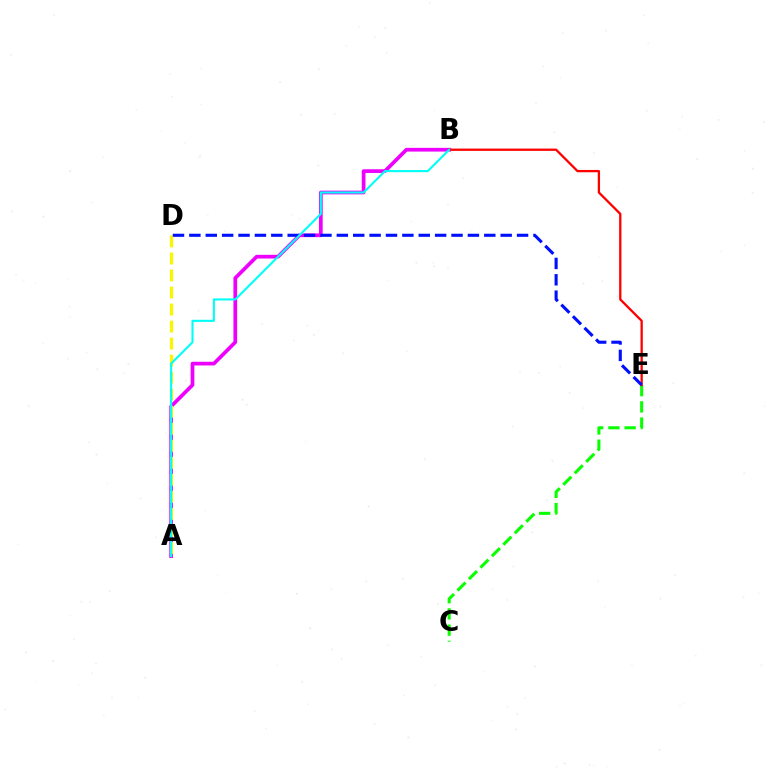{('A', 'B'): [{'color': '#ee00ff', 'line_style': 'solid', 'thickness': 2.67}, {'color': '#00fff6', 'line_style': 'solid', 'thickness': 1.5}], ('A', 'D'): [{'color': '#fcf500', 'line_style': 'dashed', 'thickness': 2.31}], ('C', 'E'): [{'color': '#08ff00', 'line_style': 'dashed', 'thickness': 2.2}], ('B', 'E'): [{'color': '#ff0000', 'line_style': 'solid', 'thickness': 1.66}], ('D', 'E'): [{'color': '#0010ff', 'line_style': 'dashed', 'thickness': 2.23}]}